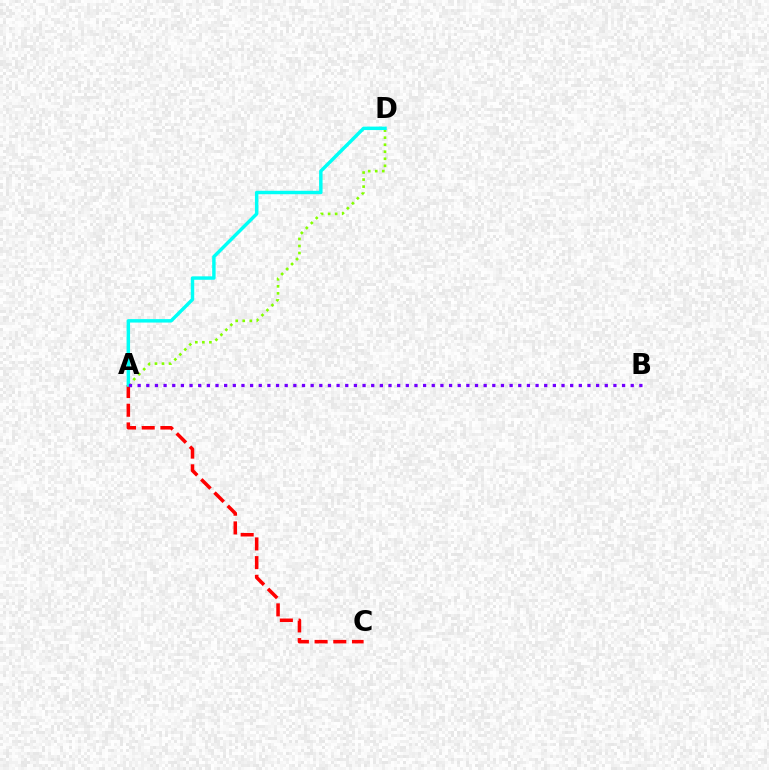{('A', 'D'): [{'color': '#84ff00', 'line_style': 'dotted', 'thickness': 1.91}, {'color': '#00fff6', 'line_style': 'solid', 'thickness': 2.48}], ('A', 'C'): [{'color': '#ff0000', 'line_style': 'dashed', 'thickness': 2.54}], ('A', 'B'): [{'color': '#7200ff', 'line_style': 'dotted', 'thickness': 2.35}]}